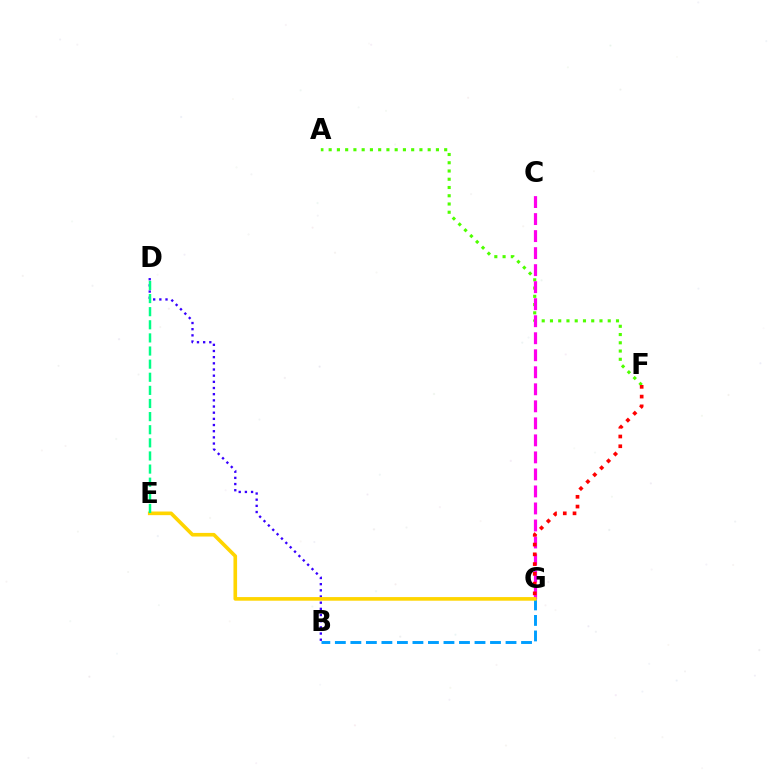{('A', 'F'): [{'color': '#4fff00', 'line_style': 'dotted', 'thickness': 2.24}], ('B', 'G'): [{'color': '#009eff', 'line_style': 'dashed', 'thickness': 2.11}], ('C', 'G'): [{'color': '#ff00ed', 'line_style': 'dashed', 'thickness': 2.31}], ('F', 'G'): [{'color': '#ff0000', 'line_style': 'dotted', 'thickness': 2.65}], ('B', 'D'): [{'color': '#3700ff', 'line_style': 'dotted', 'thickness': 1.68}], ('E', 'G'): [{'color': '#ffd500', 'line_style': 'solid', 'thickness': 2.61}], ('D', 'E'): [{'color': '#00ff86', 'line_style': 'dashed', 'thickness': 1.78}]}